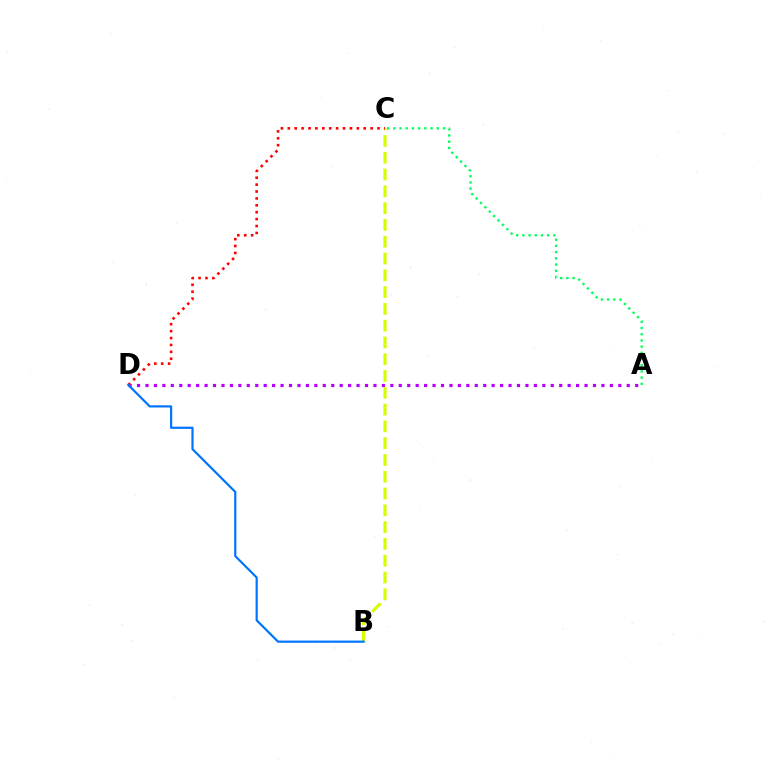{('A', 'C'): [{'color': '#00ff5c', 'line_style': 'dotted', 'thickness': 1.68}], ('A', 'D'): [{'color': '#b900ff', 'line_style': 'dotted', 'thickness': 2.29}], ('B', 'C'): [{'color': '#d1ff00', 'line_style': 'dashed', 'thickness': 2.28}], ('C', 'D'): [{'color': '#ff0000', 'line_style': 'dotted', 'thickness': 1.87}], ('B', 'D'): [{'color': '#0074ff', 'line_style': 'solid', 'thickness': 1.58}]}